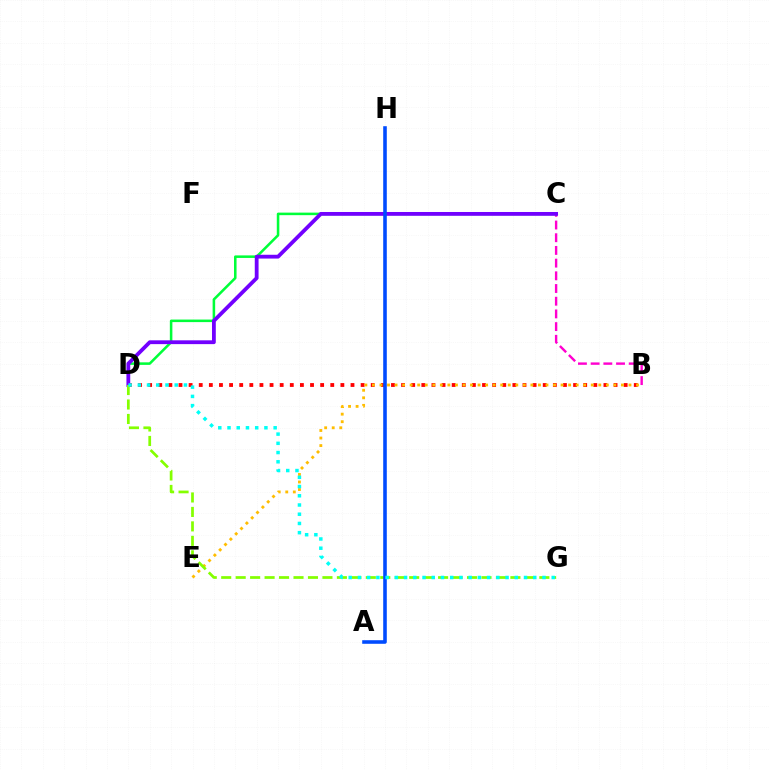{('B', 'D'): [{'color': '#ff0000', 'line_style': 'dotted', 'thickness': 2.75}], ('B', 'E'): [{'color': '#ffbd00', 'line_style': 'dotted', 'thickness': 2.05}], ('B', 'C'): [{'color': '#ff00cf', 'line_style': 'dashed', 'thickness': 1.73}], ('C', 'D'): [{'color': '#00ff39', 'line_style': 'solid', 'thickness': 1.83}, {'color': '#7200ff', 'line_style': 'solid', 'thickness': 2.74}], ('D', 'G'): [{'color': '#84ff00', 'line_style': 'dashed', 'thickness': 1.96}, {'color': '#00fff6', 'line_style': 'dotted', 'thickness': 2.51}], ('A', 'H'): [{'color': '#004bff', 'line_style': 'solid', 'thickness': 2.58}]}